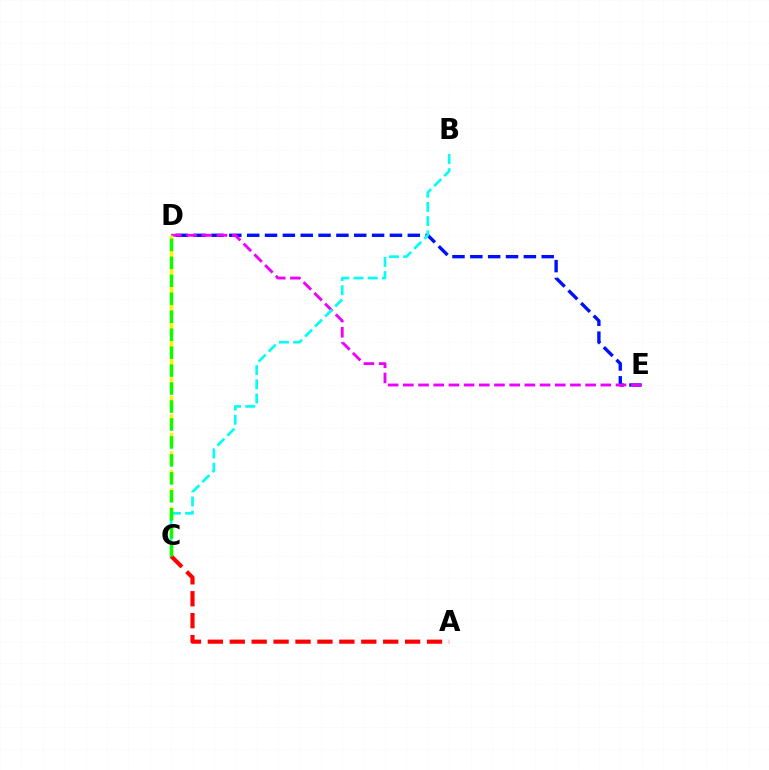{('D', 'E'): [{'color': '#0010ff', 'line_style': 'dashed', 'thickness': 2.42}, {'color': '#ee00ff', 'line_style': 'dashed', 'thickness': 2.06}], ('C', 'D'): [{'color': '#fcf500', 'line_style': 'dashed', 'thickness': 2.51}, {'color': '#08ff00', 'line_style': 'dashed', 'thickness': 2.44}], ('A', 'C'): [{'color': '#ff0000', 'line_style': 'dashed', 'thickness': 2.98}], ('B', 'C'): [{'color': '#00fff6', 'line_style': 'dashed', 'thickness': 1.93}]}